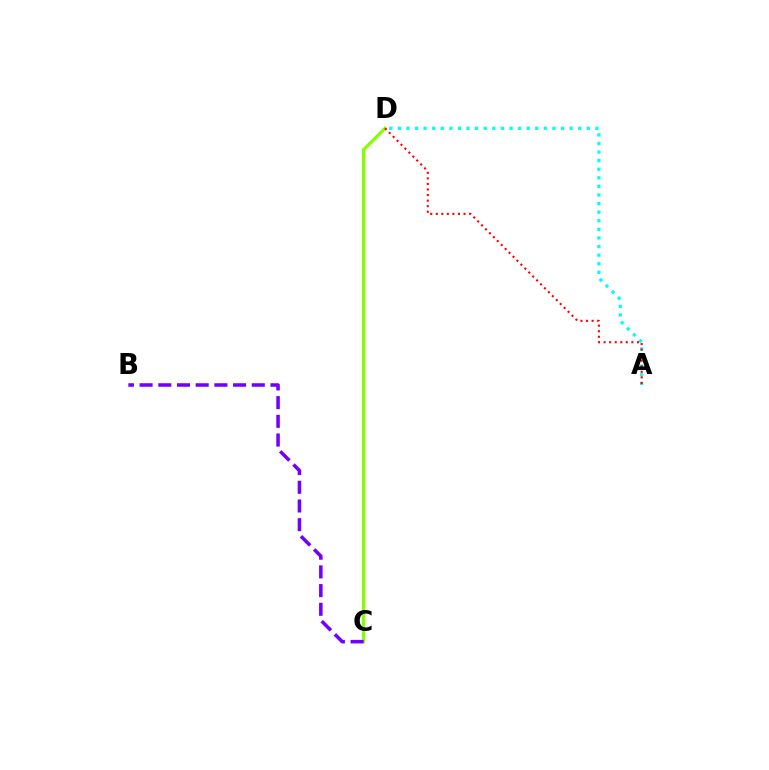{('A', 'D'): [{'color': '#00fff6', 'line_style': 'dotted', 'thickness': 2.33}, {'color': '#ff0000', 'line_style': 'dotted', 'thickness': 1.51}], ('C', 'D'): [{'color': '#84ff00', 'line_style': 'solid', 'thickness': 2.28}], ('B', 'C'): [{'color': '#7200ff', 'line_style': 'dashed', 'thickness': 2.54}]}